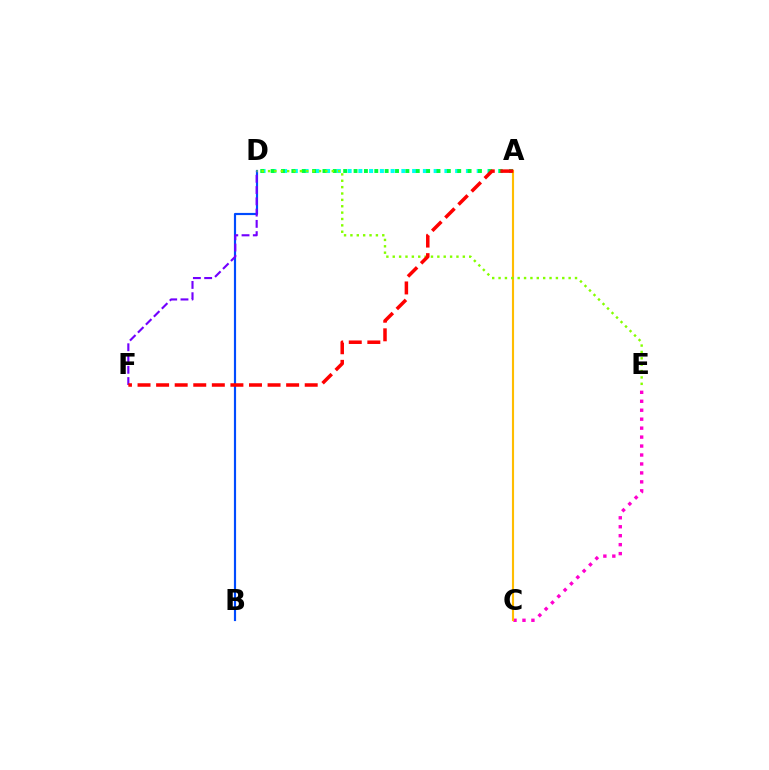{('C', 'E'): [{'color': '#ff00cf', 'line_style': 'dotted', 'thickness': 2.43}], ('A', 'D'): [{'color': '#00fff6', 'line_style': 'dotted', 'thickness': 2.92}, {'color': '#00ff39', 'line_style': 'dotted', 'thickness': 2.82}], ('B', 'D'): [{'color': '#004bff', 'line_style': 'solid', 'thickness': 1.56}], ('D', 'F'): [{'color': '#7200ff', 'line_style': 'dashed', 'thickness': 1.53}], ('A', 'C'): [{'color': '#ffbd00', 'line_style': 'solid', 'thickness': 1.53}], ('D', 'E'): [{'color': '#84ff00', 'line_style': 'dotted', 'thickness': 1.73}], ('A', 'F'): [{'color': '#ff0000', 'line_style': 'dashed', 'thickness': 2.52}]}